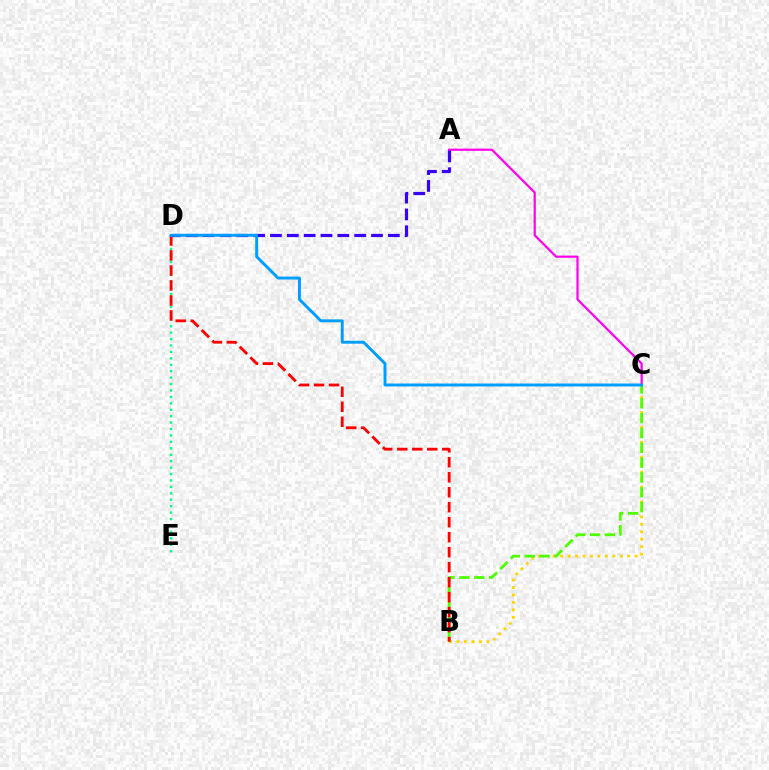{('B', 'C'): [{'color': '#ffd500', 'line_style': 'dotted', 'thickness': 2.03}, {'color': '#4fff00', 'line_style': 'dashed', 'thickness': 2.02}], ('D', 'E'): [{'color': '#00ff86', 'line_style': 'dotted', 'thickness': 1.75}], ('B', 'D'): [{'color': '#ff0000', 'line_style': 'dashed', 'thickness': 2.04}], ('A', 'C'): [{'color': '#ff00ed', 'line_style': 'solid', 'thickness': 1.58}], ('A', 'D'): [{'color': '#3700ff', 'line_style': 'dashed', 'thickness': 2.29}], ('C', 'D'): [{'color': '#009eff', 'line_style': 'solid', 'thickness': 2.11}]}